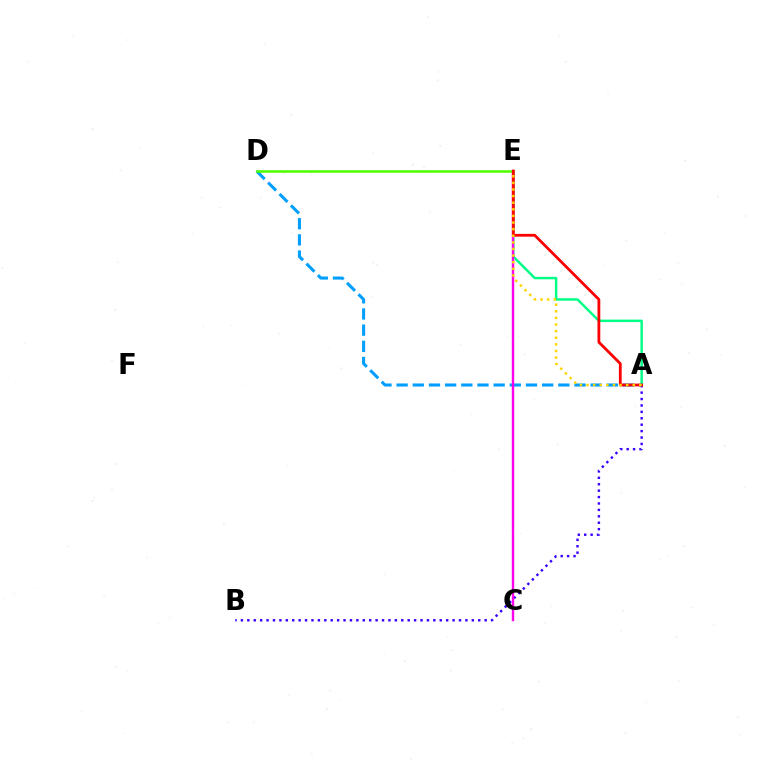{('A', 'E'): [{'color': '#00ff86', 'line_style': 'solid', 'thickness': 1.77}, {'color': '#ff0000', 'line_style': 'solid', 'thickness': 2.01}, {'color': '#ffd500', 'line_style': 'dotted', 'thickness': 1.8}], ('A', 'D'): [{'color': '#009eff', 'line_style': 'dashed', 'thickness': 2.2}], ('A', 'B'): [{'color': '#3700ff', 'line_style': 'dotted', 'thickness': 1.74}], ('C', 'E'): [{'color': '#ff00ed', 'line_style': 'solid', 'thickness': 1.72}], ('D', 'E'): [{'color': '#4fff00', 'line_style': 'solid', 'thickness': 1.86}]}